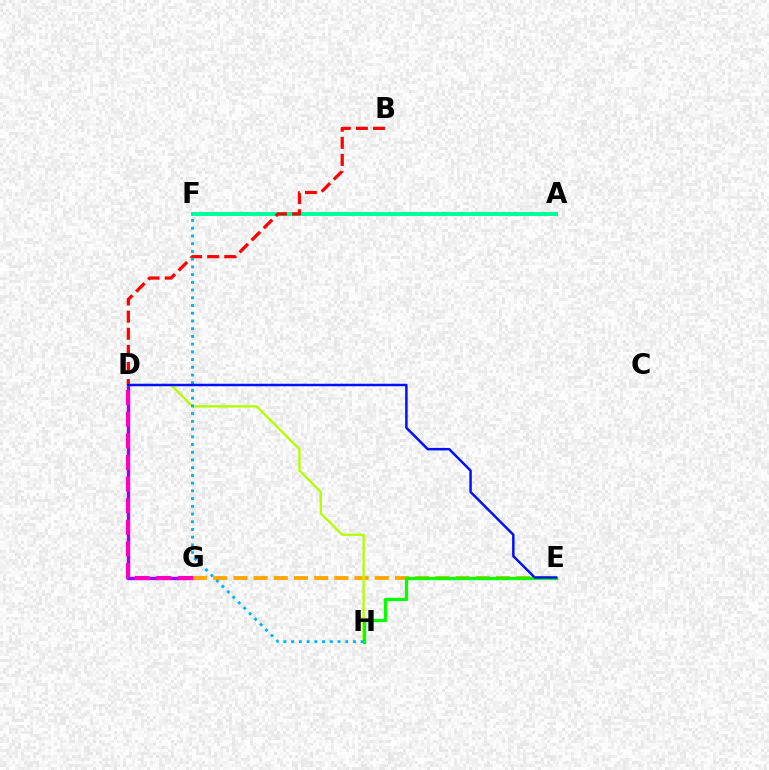{('D', 'G'): [{'color': '#9b00ff', 'line_style': 'solid', 'thickness': 2.41}, {'color': '#ff00bd', 'line_style': 'dashed', 'thickness': 2.94}], ('A', 'F'): [{'color': '#00ff9d', 'line_style': 'solid', 'thickness': 2.87}], ('B', 'D'): [{'color': '#ff0000', 'line_style': 'dashed', 'thickness': 2.32}], ('E', 'G'): [{'color': '#ffa500', 'line_style': 'dashed', 'thickness': 2.74}], ('D', 'H'): [{'color': '#b3ff00', 'line_style': 'solid', 'thickness': 1.69}], ('E', 'H'): [{'color': '#08ff00', 'line_style': 'solid', 'thickness': 2.38}], ('F', 'H'): [{'color': '#00b5ff', 'line_style': 'dotted', 'thickness': 2.1}], ('D', 'E'): [{'color': '#0010ff', 'line_style': 'solid', 'thickness': 1.78}]}